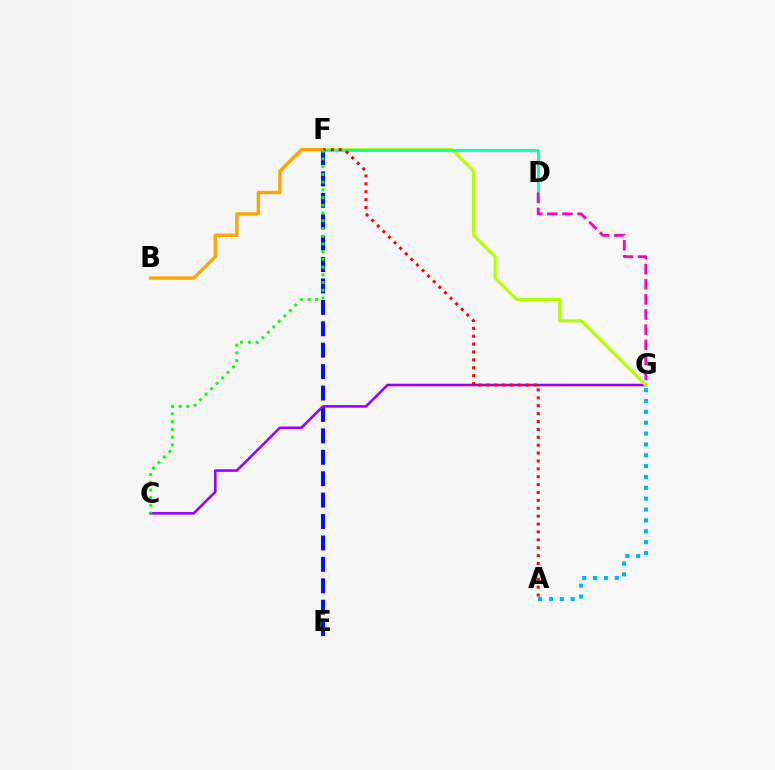{('E', 'F'): [{'color': '#0010ff', 'line_style': 'dashed', 'thickness': 2.91}], ('C', 'G'): [{'color': '#9b00ff', 'line_style': 'solid', 'thickness': 1.86}], ('A', 'G'): [{'color': '#00b5ff', 'line_style': 'dotted', 'thickness': 2.95}], ('F', 'G'): [{'color': '#b3ff00', 'line_style': 'solid', 'thickness': 2.26}], ('D', 'F'): [{'color': '#00ff9d', 'line_style': 'solid', 'thickness': 1.92}], ('B', 'F'): [{'color': '#ffa500', 'line_style': 'solid', 'thickness': 2.42}], ('A', 'F'): [{'color': '#ff0000', 'line_style': 'dotted', 'thickness': 2.14}], ('D', 'G'): [{'color': '#ff00bd', 'line_style': 'dashed', 'thickness': 2.06}], ('C', 'F'): [{'color': '#08ff00', 'line_style': 'dotted', 'thickness': 2.1}]}